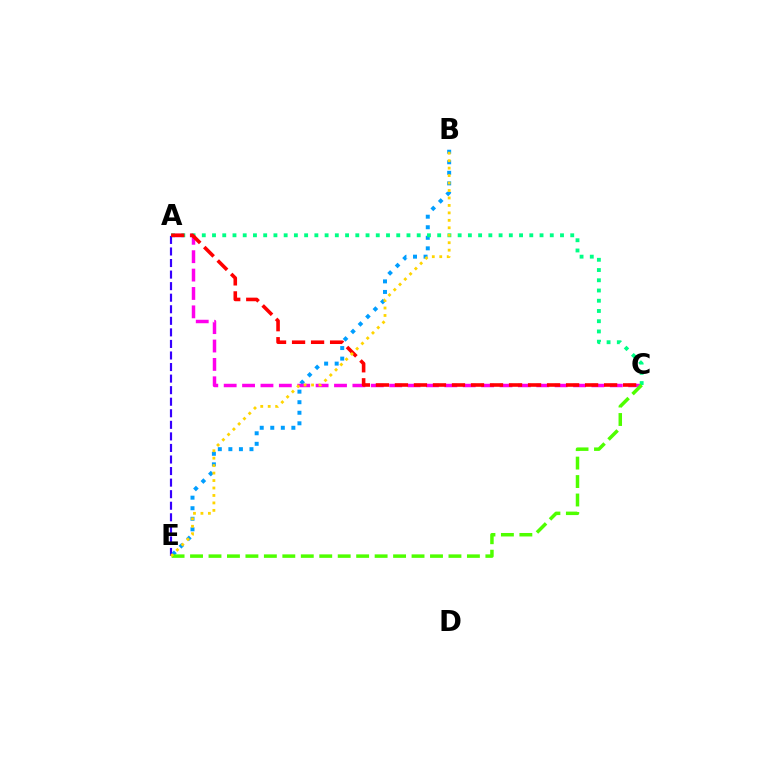{('B', 'E'): [{'color': '#009eff', 'line_style': 'dotted', 'thickness': 2.87}, {'color': '#ffd500', 'line_style': 'dotted', 'thickness': 2.03}], ('A', 'C'): [{'color': '#ff00ed', 'line_style': 'dashed', 'thickness': 2.5}, {'color': '#00ff86', 'line_style': 'dotted', 'thickness': 2.78}, {'color': '#ff0000', 'line_style': 'dashed', 'thickness': 2.58}], ('A', 'E'): [{'color': '#3700ff', 'line_style': 'dashed', 'thickness': 1.57}], ('C', 'E'): [{'color': '#4fff00', 'line_style': 'dashed', 'thickness': 2.51}]}